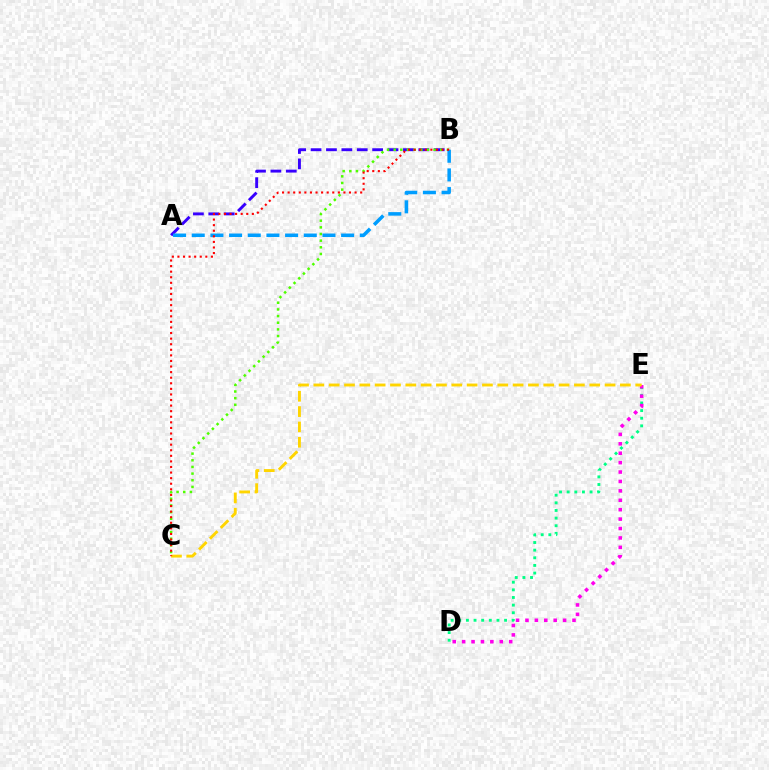{('A', 'B'): [{'color': '#3700ff', 'line_style': 'dashed', 'thickness': 2.09}, {'color': '#009eff', 'line_style': 'dashed', 'thickness': 2.54}], ('B', 'C'): [{'color': '#4fff00', 'line_style': 'dotted', 'thickness': 1.81}, {'color': '#ff0000', 'line_style': 'dotted', 'thickness': 1.52}], ('D', 'E'): [{'color': '#00ff86', 'line_style': 'dotted', 'thickness': 2.07}, {'color': '#ff00ed', 'line_style': 'dotted', 'thickness': 2.56}], ('C', 'E'): [{'color': '#ffd500', 'line_style': 'dashed', 'thickness': 2.08}]}